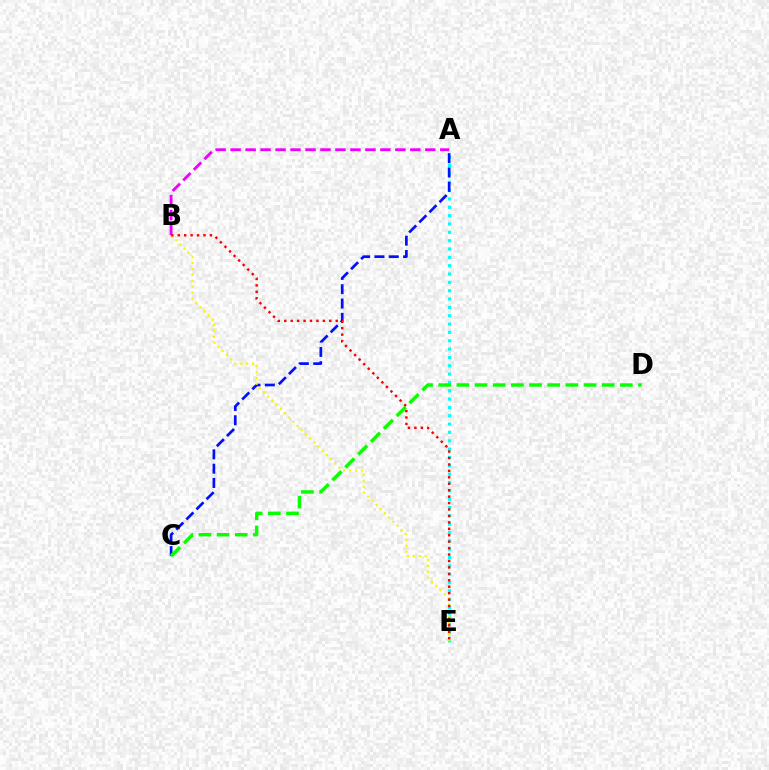{('A', 'E'): [{'color': '#00fff6', 'line_style': 'dotted', 'thickness': 2.27}], ('A', 'C'): [{'color': '#0010ff', 'line_style': 'dashed', 'thickness': 1.94}], ('A', 'B'): [{'color': '#ee00ff', 'line_style': 'dashed', 'thickness': 2.03}], ('C', 'D'): [{'color': '#08ff00', 'line_style': 'dashed', 'thickness': 2.47}], ('B', 'E'): [{'color': '#fcf500', 'line_style': 'dotted', 'thickness': 1.61}, {'color': '#ff0000', 'line_style': 'dotted', 'thickness': 1.75}]}